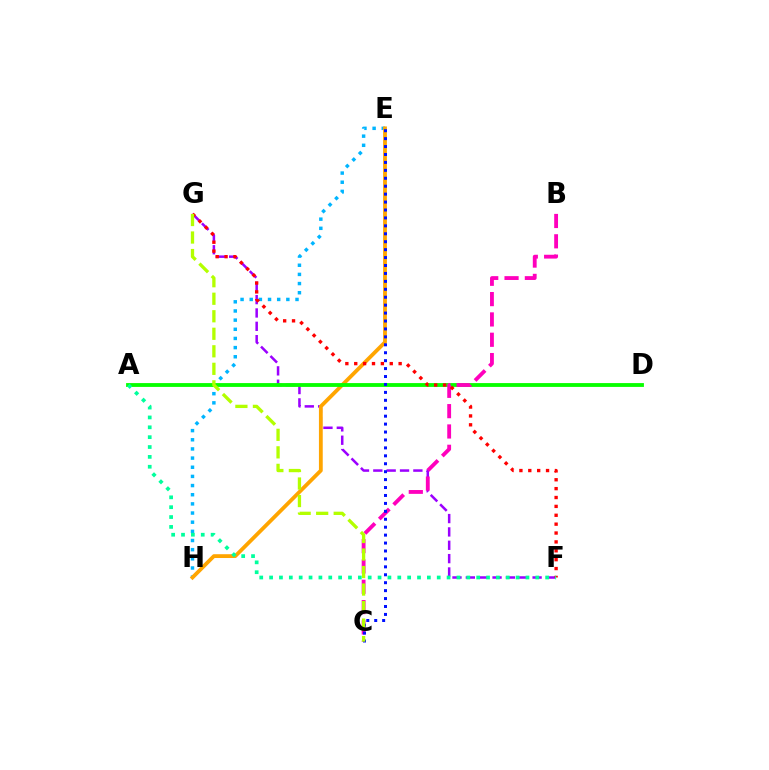{('E', 'H'): [{'color': '#00b5ff', 'line_style': 'dotted', 'thickness': 2.49}, {'color': '#ffa500', 'line_style': 'solid', 'thickness': 2.74}], ('F', 'G'): [{'color': '#9b00ff', 'line_style': 'dashed', 'thickness': 1.81}, {'color': '#ff0000', 'line_style': 'dotted', 'thickness': 2.41}], ('A', 'D'): [{'color': '#08ff00', 'line_style': 'solid', 'thickness': 2.76}], ('B', 'C'): [{'color': '#ff00bd', 'line_style': 'dashed', 'thickness': 2.76}], ('C', 'E'): [{'color': '#0010ff', 'line_style': 'dotted', 'thickness': 2.15}], ('A', 'F'): [{'color': '#00ff9d', 'line_style': 'dotted', 'thickness': 2.68}], ('C', 'G'): [{'color': '#b3ff00', 'line_style': 'dashed', 'thickness': 2.38}]}